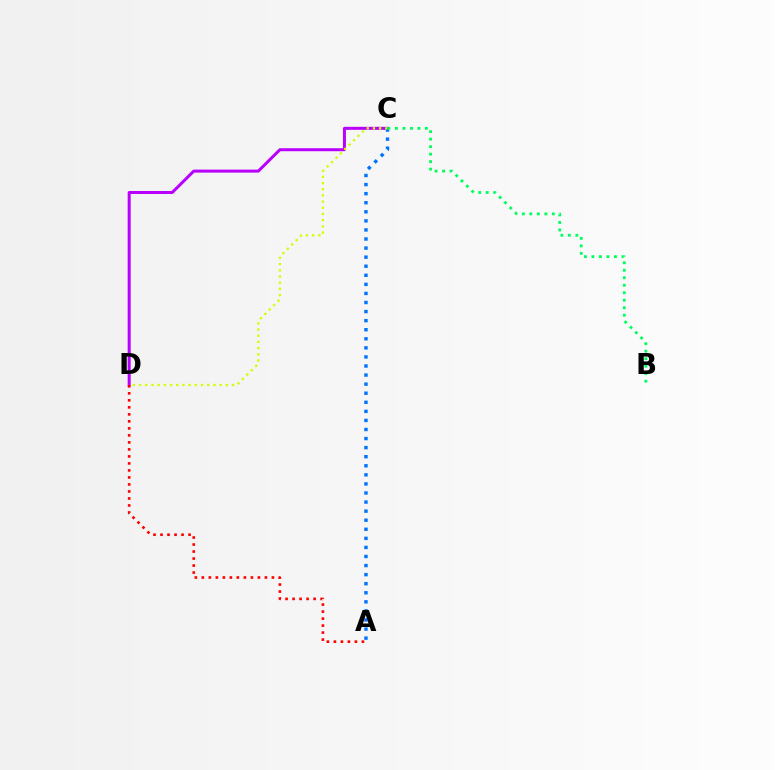{('C', 'D'): [{'color': '#b900ff', 'line_style': 'solid', 'thickness': 2.16}, {'color': '#d1ff00', 'line_style': 'dotted', 'thickness': 1.68}], ('A', 'C'): [{'color': '#0074ff', 'line_style': 'dotted', 'thickness': 2.46}], ('A', 'D'): [{'color': '#ff0000', 'line_style': 'dotted', 'thickness': 1.9}], ('B', 'C'): [{'color': '#00ff5c', 'line_style': 'dotted', 'thickness': 2.04}]}